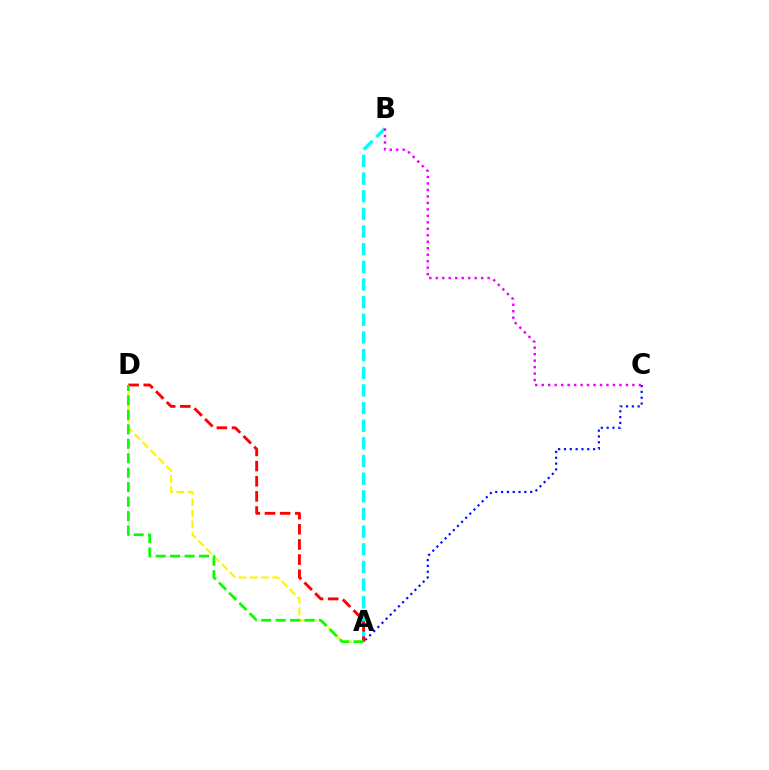{('A', 'D'): [{'color': '#fcf500', 'line_style': 'dashed', 'thickness': 1.52}, {'color': '#ff0000', 'line_style': 'dashed', 'thickness': 2.06}, {'color': '#08ff00', 'line_style': 'dashed', 'thickness': 1.96}], ('A', 'C'): [{'color': '#0010ff', 'line_style': 'dotted', 'thickness': 1.58}], ('A', 'B'): [{'color': '#00fff6', 'line_style': 'dashed', 'thickness': 2.4}], ('B', 'C'): [{'color': '#ee00ff', 'line_style': 'dotted', 'thickness': 1.76}]}